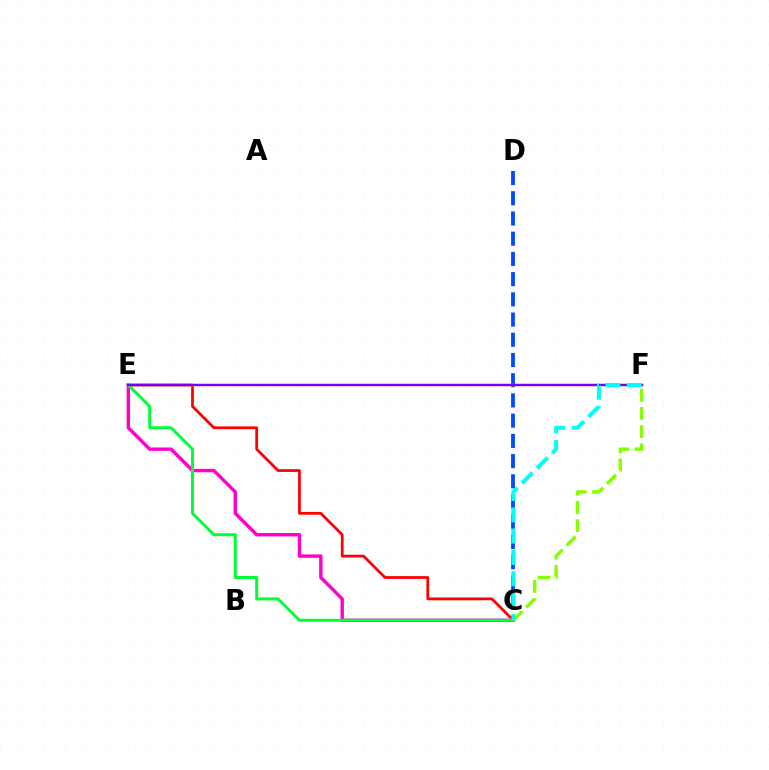{('C', 'D'): [{'color': '#004bff', 'line_style': 'dashed', 'thickness': 2.75}], ('C', 'E'): [{'color': '#ff00cf', 'line_style': 'solid', 'thickness': 2.46}, {'color': '#ff0000', 'line_style': 'solid', 'thickness': 2.0}, {'color': '#00ff39', 'line_style': 'solid', 'thickness': 2.16}], ('E', 'F'): [{'color': '#ffbd00', 'line_style': 'solid', 'thickness': 1.75}, {'color': '#7200ff', 'line_style': 'solid', 'thickness': 1.67}], ('C', 'F'): [{'color': '#84ff00', 'line_style': 'dashed', 'thickness': 2.47}, {'color': '#00fff6', 'line_style': 'dashed', 'thickness': 2.9}]}